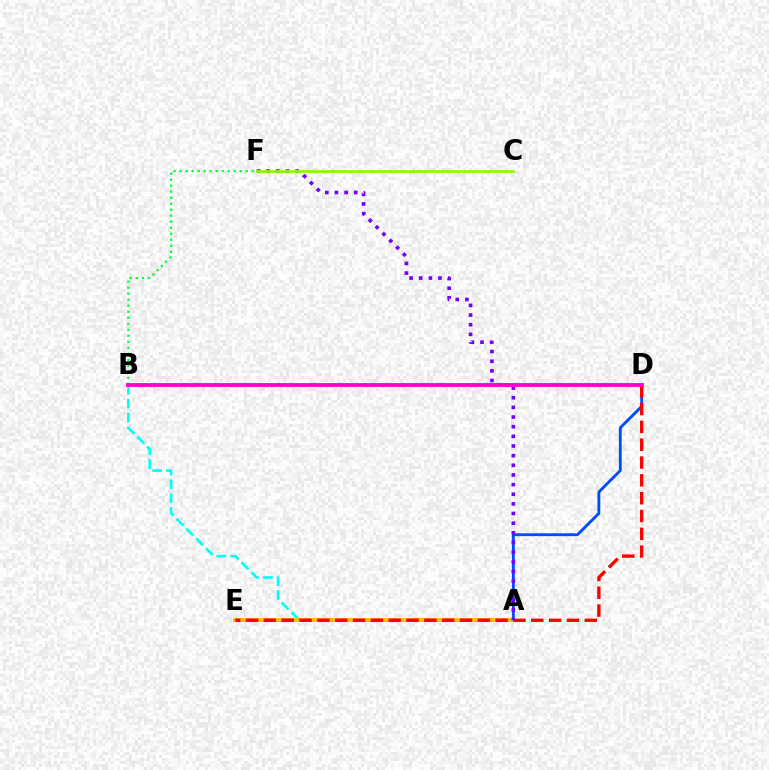{('A', 'D'): [{'color': '#004bff', 'line_style': 'solid', 'thickness': 2.05}], ('A', 'B'): [{'color': '#00fff6', 'line_style': 'dashed', 'thickness': 1.88}], ('B', 'F'): [{'color': '#00ff39', 'line_style': 'dotted', 'thickness': 1.63}], ('A', 'E'): [{'color': '#ffbd00', 'line_style': 'solid', 'thickness': 2.83}], ('D', 'E'): [{'color': '#ff0000', 'line_style': 'dashed', 'thickness': 2.42}], ('A', 'F'): [{'color': '#7200ff', 'line_style': 'dotted', 'thickness': 2.62}], ('B', 'D'): [{'color': '#ff00cf', 'line_style': 'solid', 'thickness': 2.76}], ('C', 'F'): [{'color': '#84ff00', 'line_style': 'solid', 'thickness': 1.93}]}